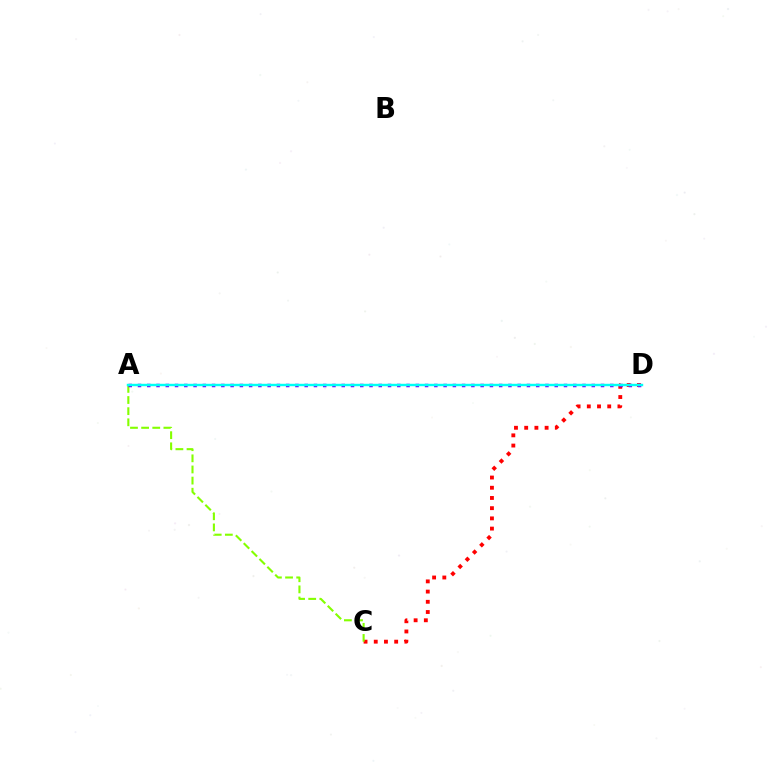{('C', 'D'): [{'color': '#ff0000', 'line_style': 'dotted', 'thickness': 2.77}], ('A', 'C'): [{'color': '#84ff00', 'line_style': 'dashed', 'thickness': 1.51}], ('A', 'D'): [{'color': '#7200ff', 'line_style': 'dotted', 'thickness': 2.52}, {'color': '#00fff6', 'line_style': 'solid', 'thickness': 1.74}]}